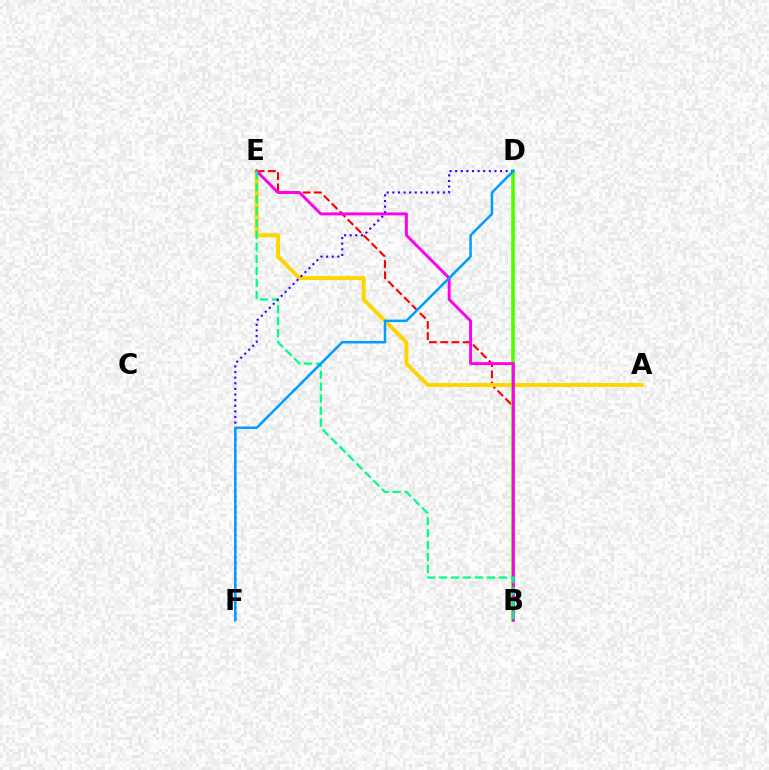{('B', 'E'): [{'color': '#ff0000', 'line_style': 'dashed', 'thickness': 1.53}, {'color': '#ff00ed', 'line_style': 'solid', 'thickness': 2.11}, {'color': '#00ff86', 'line_style': 'dashed', 'thickness': 1.62}], ('A', 'E'): [{'color': '#ffd500', 'line_style': 'solid', 'thickness': 2.85}], ('B', 'D'): [{'color': '#4fff00', 'line_style': 'solid', 'thickness': 2.6}], ('D', 'F'): [{'color': '#3700ff', 'line_style': 'dotted', 'thickness': 1.52}, {'color': '#009eff', 'line_style': 'solid', 'thickness': 1.82}]}